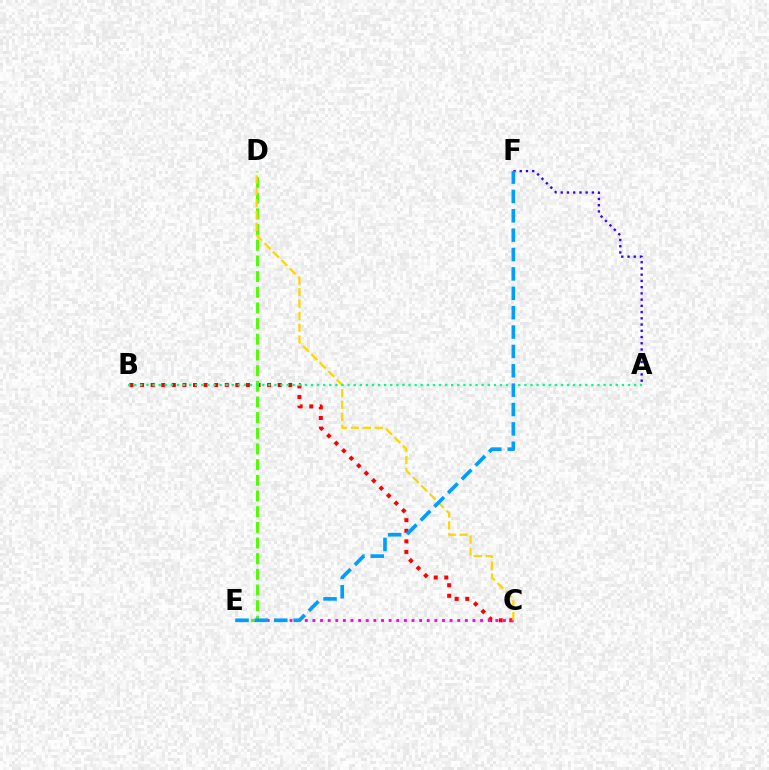{('A', 'F'): [{'color': '#3700ff', 'line_style': 'dotted', 'thickness': 1.69}], ('B', 'C'): [{'color': '#ff0000', 'line_style': 'dotted', 'thickness': 2.88}], ('C', 'E'): [{'color': '#ff00ed', 'line_style': 'dotted', 'thickness': 2.07}], ('D', 'E'): [{'color': '#4fff00', 'line_style': 'dashed', 'thickness': 2.13}], ('C', 'D'): [{'color': '#ffd500', 'line_style': 'dashed', 'thickness': 1.61}], ('A', 'B'): [{'color': '#00ff86', 'line_style': 'dotted', 'thickness': 1.66}], ('E', 'F'): [{'color': '#009eff', 'line_style': 'dashed', 'thickness': 2.63}]}